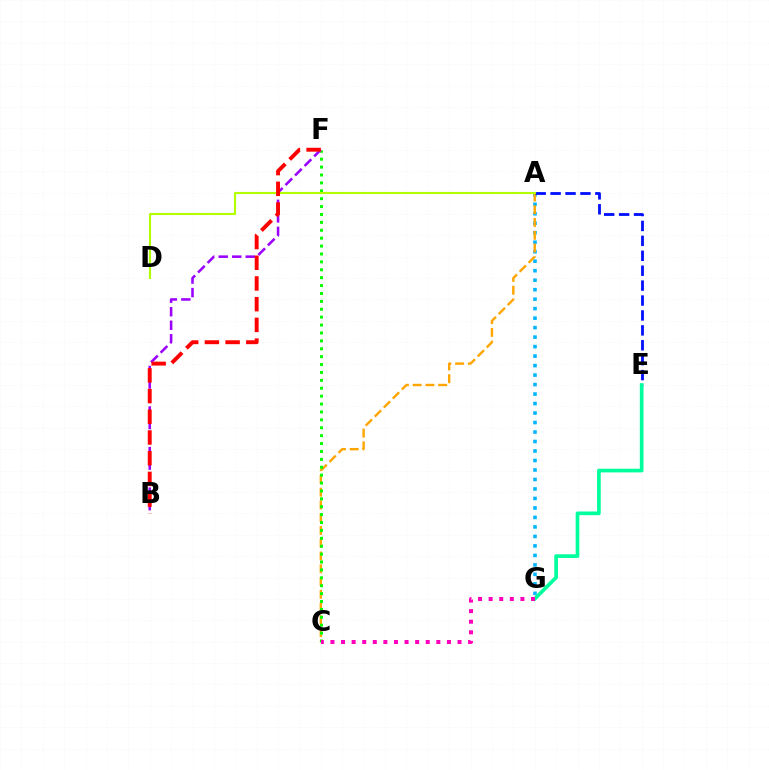{('A', 'G'): [{'color': '#00b5ff', 'line_style': 'dotted', 'thickness': 2.58}], ('A', 'C'): [{'color': '#ffa500', 'line_style': 'dashed', 'thickness': 1.73}], ('C', 'F'): [{'color': '#08ff00', 'line_style': 'dotted', 'thickness': 2.15}], ('A', 'E'): [{'color': '#0010ff', 'line_style': 'dashed', 'thickness': 2.03}], ('B', 'F'): [{'color': '#9b00ff', 'line_style': 'dashed', 'thickness': 1.84}, {'color': '#ff0000', 'line_style': 'dashed', 'thickness': 2.81}], ('A', 'D'): [{'color': '#b3ff00', 'line_style': 'solid', 'thickness': 1.55}], ('E', 'G'): [{'color': '#00ff9d', 'line_style': 'solid', 'thickness': 2.66}], ('C', 'G'): [{'color': '#ff00bd', 'line_style': 'dotted', 'thickness': 2.88}]}